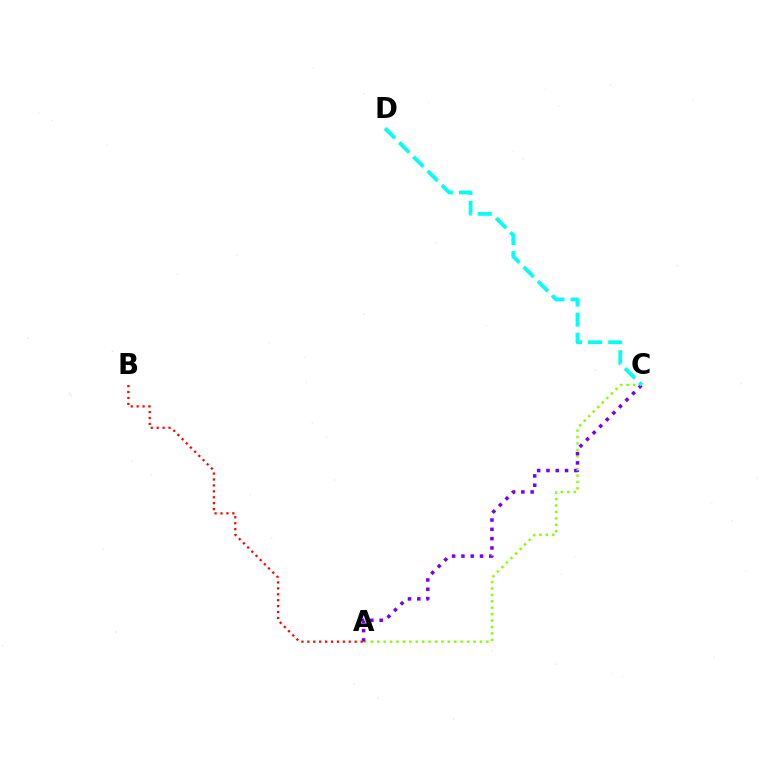{('A', 'C'): [{'color': '#84ff00', 'line_style': 'dotted', 'thickness': 1.74}, {'color': '#7200ff', 'line_style': 'dotted', 'thickness': 2.53}], ('A', 'B'): [{'color': '#ff0000', 'line_style': 'dotted', 'thickness': 1.61}], ('C', 'D'): [{'color': '#00fff6', 'line_style': 'dashed', 'thickness': 2.73}]}